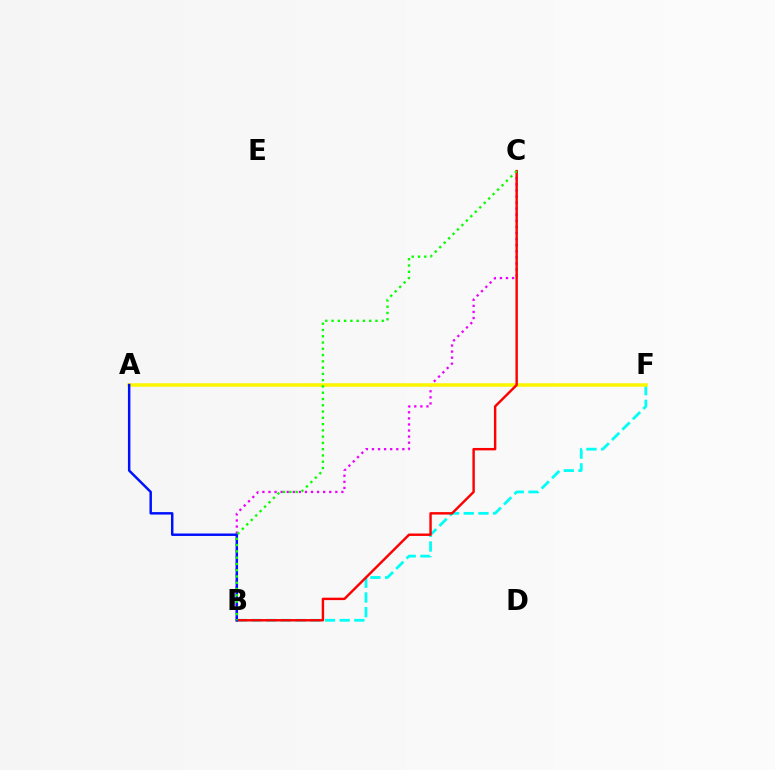{('B', 'F'): [{'color': '#00fff6', 'line_style': 'dashed', 'thickness': 2.0}], ('B', 'C'): [{'color': '#ee00ff', 'line_style': 'dotted', 'thickness': 1.65}, {'color': '#ff0000', 'line_style': 'solid', 'thickness': 1.75}, {'color': '#08ff00', 'line_style': 'dotted', 'thickness': 1.7}], ('A', 'F'): [{'color': '#fcf500', 'line_style': 'solid', 'thickness': 2.54}], ('A', 'B'): [{'color': '#0010ff', 'line_style': 'solid', 'thickness': 1.78}]}